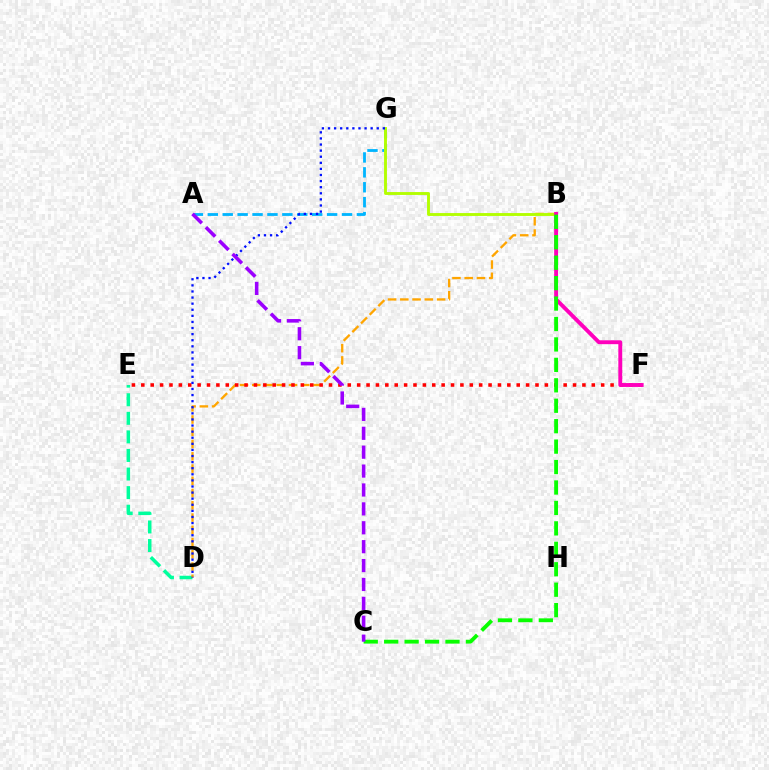{('D', 'E'): [{'color': '#00ff9d', 'line_style': 'dashed', 'thickness': 2.52}], ('B', 'D'): [{'color': '#ffa500', 'line_style': 'dashed', 'thickness': 1.66}], ('A', 'G'): [{'color': '#00b5ff', 'line_style': 'dashed', 'thickness': 2.03}], ('E', 'F'): [{'color': '#ff0000', 'line_style': 'dotted', 'thickness': 2.55}], ('B', 'G'): [{'color': '#b3ff00', 'line_style': 'solid', 'thickness': 2.08}], ('B', 'F'): [{'color': '#ff00bd', 'line_style': 'solid', 'thickness': 2.8}], ('B', 'C'): [{'color': '#08ff00', 'line_style': 'dashed', 'thickness': 2.78}], ('D', 'G'): [{'color': '#0010ff', 'line_style': 'dotted', 'thickness': 1.66}], ('A', 'C'): [{'color': '#9b00ff', 'line_style': 'dashed', 'thickness': 2.57}]}